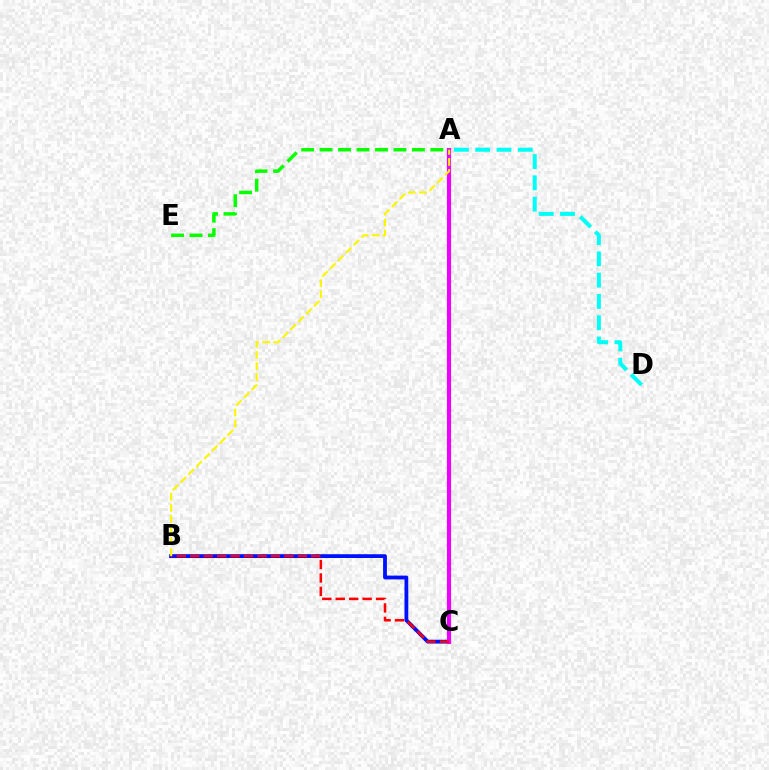{('B', 'C'): [{'color': '#0010ff', 'line_style': 'solid', 'thickness': 2.74}, {'color': '#ff0000', 'line_style': 'dashed', 'thickness': 1.83}], ('A', 'C'): [{'color': '#ee00ff', 'line_style': 'solid', 'thickness': 2.98}], ('A', 'D'): [{'color': '#00fff6', 'line_style': 'dashed', 'thickness': 2.89}], ('A', 'B'): [{'color': '#fcf500', 'line_style': 'dashed', 'thickness': 1.51}], ('A', 'E'): [{'color': '#08ff00', 'line_style': 'dashed', 'thickness': 2.51}]}